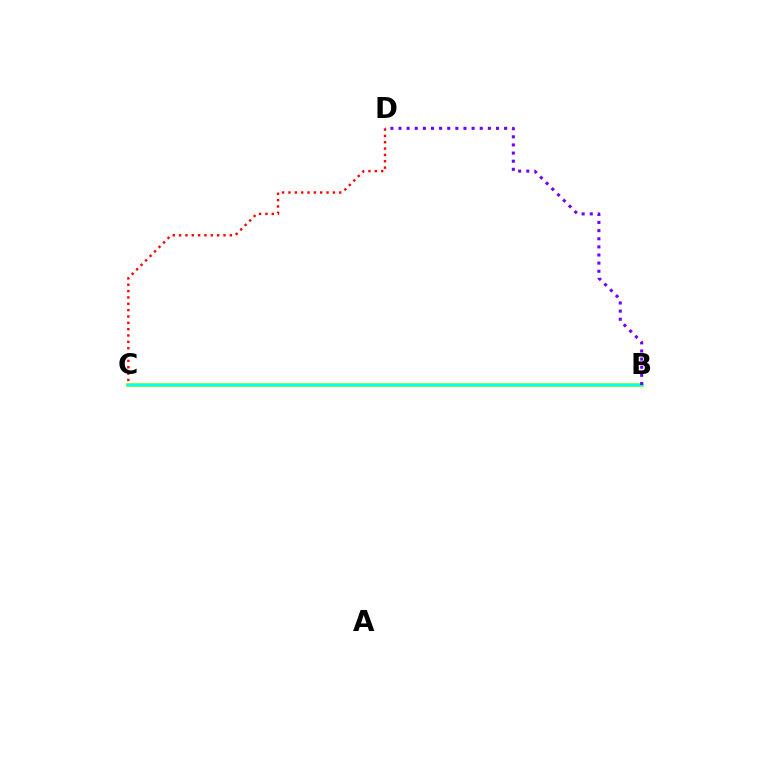{('C', 'D'): [{'color': '#ff0000', 'line_style': 'dotted', 'thickness': 1.72}], ('B', 'C'): [{'color': '#84ff00', 'line_style': 'solid', 'thickness': 2.66}, {'color': '#00fff6', 'line_style': 'solid', 'thickness': 1.76}], ('B', 'D'): [{'color': '#7200ff', 'line_style': 'dotted', 'thickness': 2.21}]}